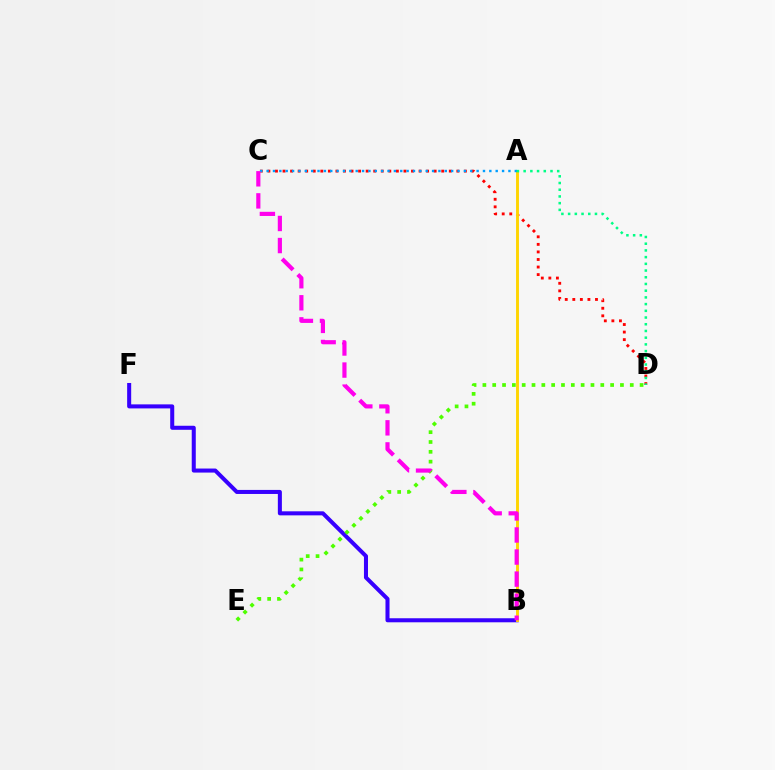{('C', 'D'): [{'color': '#ff0000', 'line_style': 'dotted', 'thickness': 2.05}], ('B', 'F'): [{'color': '#3700ff', 'line_style': 'solid', 'thickness': 2.91}], ('D', 'E'): [{'color': '#4fff00', 'line_style': 'dotted', 'thickness': 2.67}], ('A', 'B'): [{'color': '#ffd500', 'line_style': 'solid', 'thickness': 2.09}], ('A', 'C'): [{'color': '#009eff', 'line_style': 'dotted', 'thickness': 1.73}], ('A', 'D'): [{'color': '#00ff86', 'line_style': 'dotted', 'thickness': 1.82}], ('B', 'C'): [{'color': '#ff00ed', 'line_style': 'dashed', 'thickness': 3.0}]}